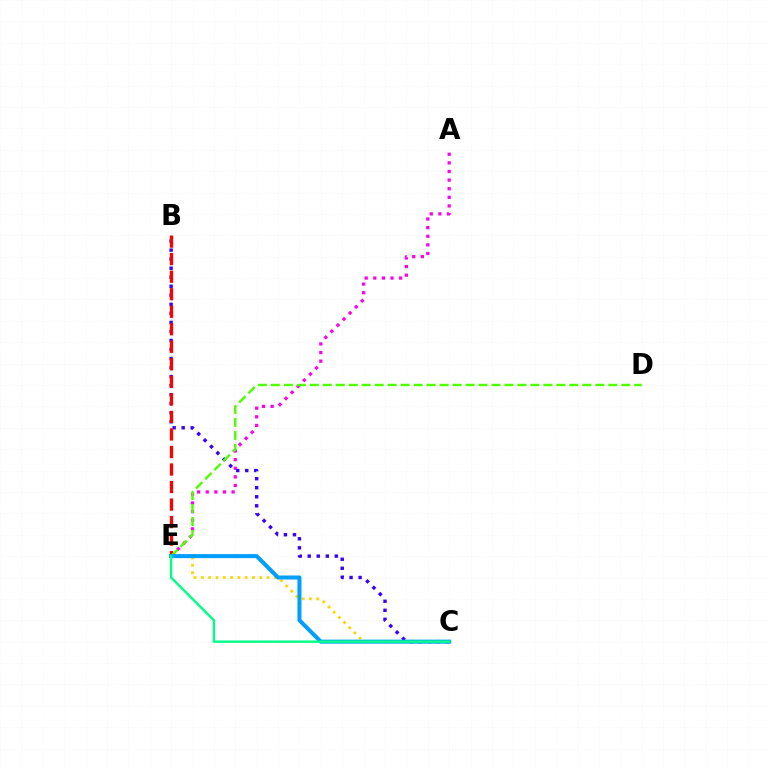{('A', 'E'): [{'color': '#ff00ed', 'line_style': 'dotted', 'thickness': 2.34}], ('B', 'C'): [{'color': '#3700ff', 'line_style': 'dotted', 'thickness': 2.45}], ('C', 'E'): [{'color': '#ffd500', 'line_style': 'dotted', 'thickness': 1.99}, {'color': '#009eff', 'line_style': 'solid', 'thickness': 2.89}, {'color': '#00ff86', 'line_style': 'solid', 'thickness': 1.72}], ('B', 'E'): [{'color': '#ff0000', 'line_style': 'dashed', 'thickness': 2.38}], ('D', 'E'): [{'color': '#4fff00', 'line_style': 'dashed', 'thickness': 1.76}]}